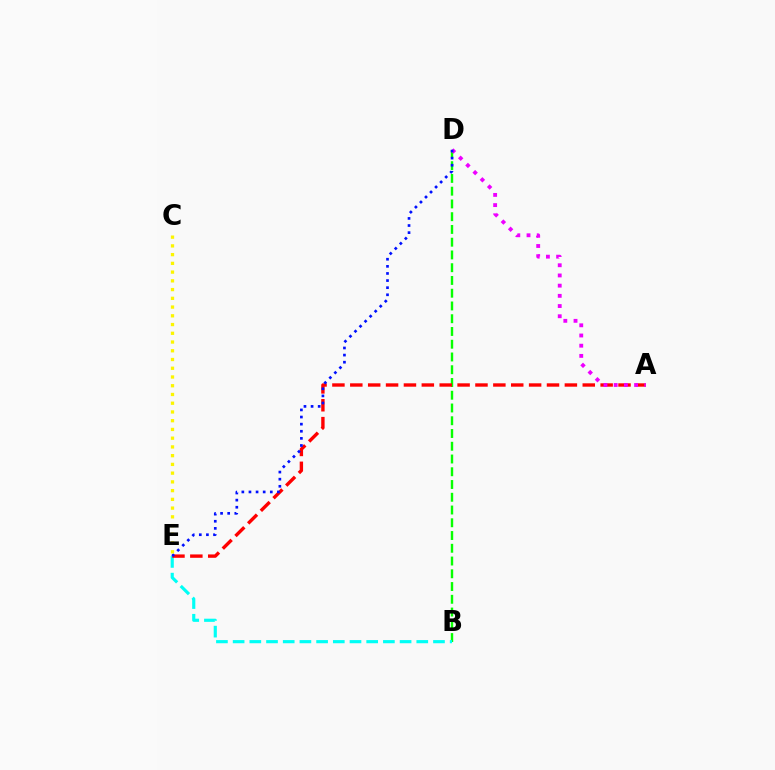{('B', 'D'): [{'color': '#08ff00', 'line_style': 'dashed', 'thickness': 1.73}], ('B', 'E'): [{'color': '#00fff6', 'line_style': 'dashed', 'thickness': 2.27}], ('A', 'E'): [{'color': '#ff0000', 'line_style': 'dashed', 'thickness': 2.43}], ('A', 'D'): [{'color': '#ee00ff', 'line_style': 'dotted', 'thickness': 2.77}], ('D', 'E'): [{'color': '#0010ff', 'line_style': 'dotted', 'thickness': 1.93}], ('C', 'E'): [{'color': '#fcf500', 'line_style': 'dotted', 'thickness': 2.37}]}